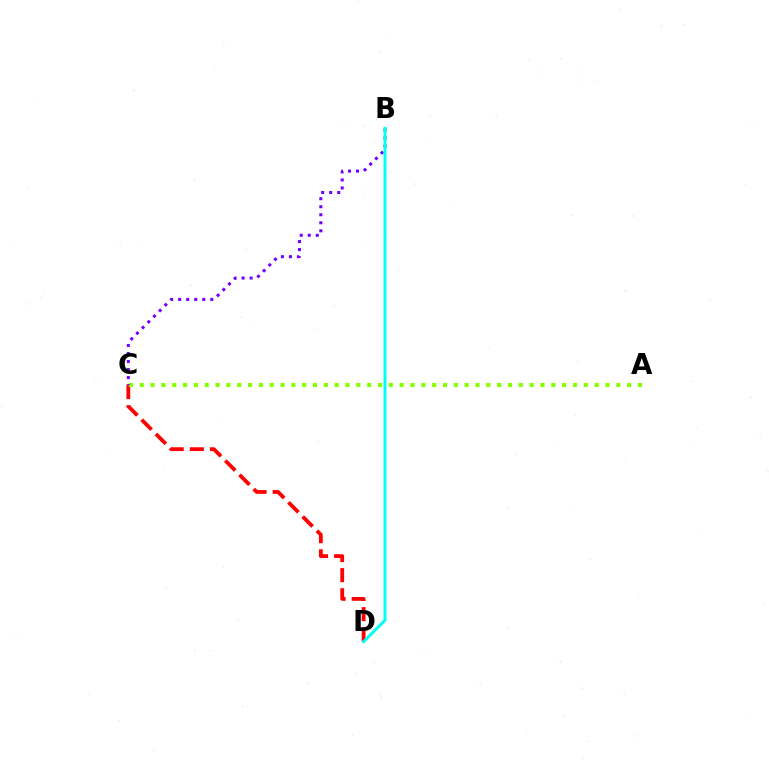{('C', 'D'): [{'color': '#ff0000', 'line_style': 'dashed', 'thickness': 2.73}], ('A', 'C'): [{'color': '#84ff00', 'line_style': 'dotted', 'thickness': 2.94}], ('B', 'C'): [{'color': '#7200ff', 'line_style': 'dotted', 'thickness': 2.18}], ('B', 'D'): [{'color': '#00fff6', 'line_style': 'solid', 'thickness': 2.13}]}